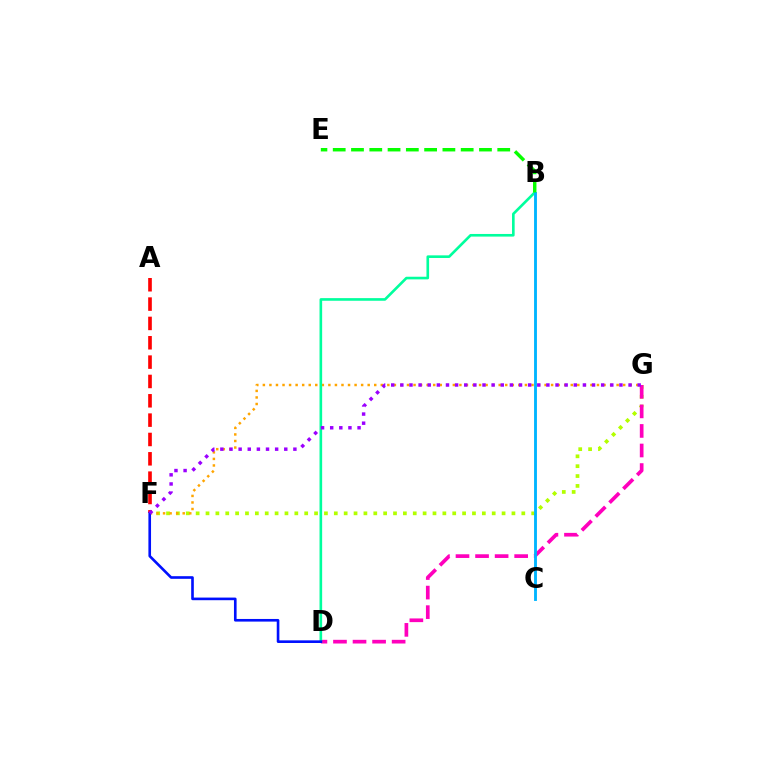{('F', 'G'): [{'color': '#b3ff00', 'line_style': 'dotted', 'thickness': 2.68}, {'color': '#ffa500', 'line_style': 'dotted', 'thickness': 1.78}, {'color': '#9b00ff', 'line_style': 'dotted', 'thickness': 2.48}], ('D', 'G'): [{'color': '#ff00bd', 'line_style': 'dashed', 'thickness': 2.66}], ('A', 'F'): [{'color': '#ff0000', 'line_style': 'dashed', 'thickness': 2.63}], ('B', 'D'): [{'color': '#00ff9d', 'line_style': 'solid', 'thickness': 1.89}], ('D', 'F'): [{'color': '#0010ff', 'line_style': 'solid', 'thickness': 1.9}], ('B', 'C'): [{'color': '#00b5ff', 'line_style': 'solid', 'thickness': 2.06}], ('B', 'E'): [{'color': '#08ff00', 'line_style': 'dashed', 'thickness': 2.48}]}